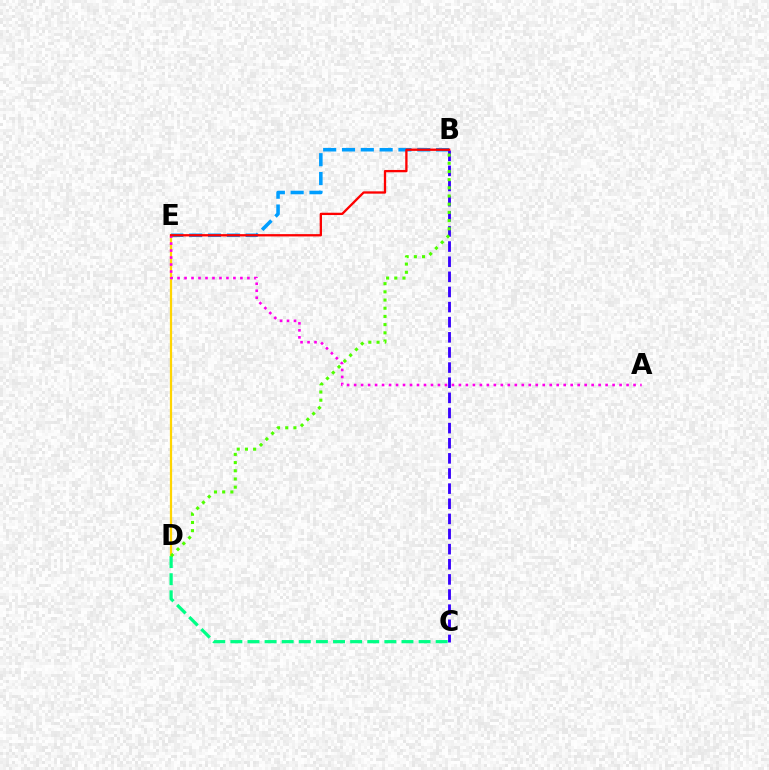{('D', 'E'): [{'color': '#ffd500', 'line_style': 'solid', 'thickness': 1.62}], ('B', 'E'): [{'color': '#009eff', 'line_style': 'dashed', 'thickness': 2.56}, {'color': '#ff0000', 'line_style': 'solid', 'thickness': 1.67}], ('A', 'E'): [{'color': '#ff00ed', 'line_style': 'dotted', 'thickness': 1.9}], ('B', 'C'): [{'color': '#3700ff', 'line_style': 'dashed', 'thickness': 2.06}], ('C', 'D'): [{'color': '#00ff86', 'line_style': 'dashed', 'thickness': 2.32}], ('B', 'D'): [{'color': '#4fff00', 'line_style': 'dotted', 'thickness': 2.23}]}